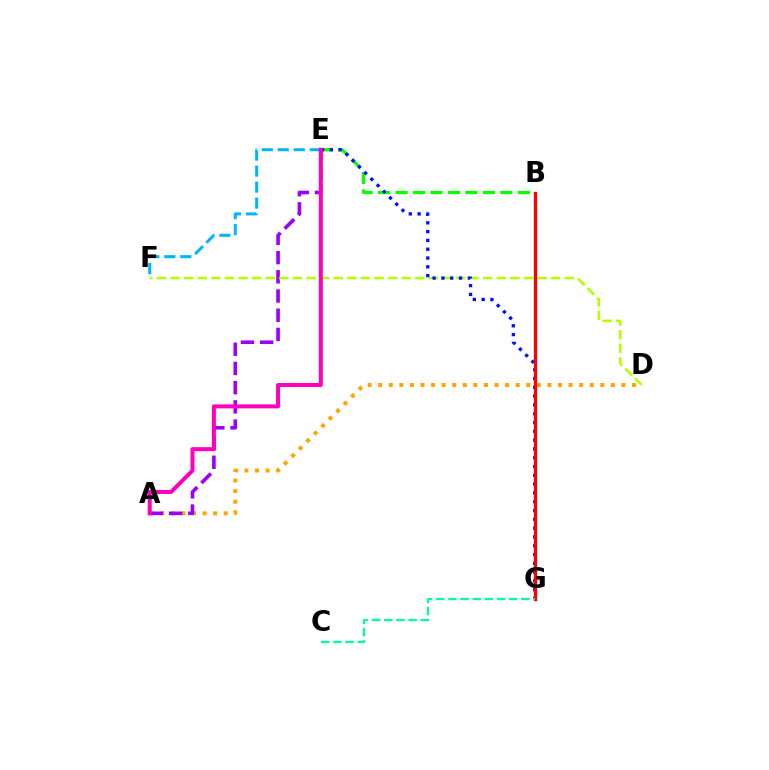{('A', 'D'): [{'color': '#ffa500', 'line_style': 'dotted', 'thickness': 2.87}], ('A', 'E'): [{'color': '#9b00ff', 'line_style': 'dashed', 'thickness': 2.61}, {'color': '#ff00bd', 'line_style': 'solid', 'thickness': 2.89}], ('B', 'E'): [{'color': '#08ff00', 'line_style': 'dashed', 'thickness': 2.37}], ('D', 'F'): [{'color': '#b3ff00', 'line_style': 'dashed', 'thickness': 1.85}], ('E', 'F'): [{'color': '#00b5ff', 'line_style': 'dashed', 'thickness': 2.17}], ('E', 'G'): [{'color': '#0010ff', 'line_style': 'dotted', 'thickness': 2.39}], ('B', 'G'): [{'color': '#ff0000', 'line_style': 'solid', 'thickness': 2.38}], ('C', 'G'): [{'color': '#00ff9d', 'line_style': 'dashed', 'thickness': 1.65}]}